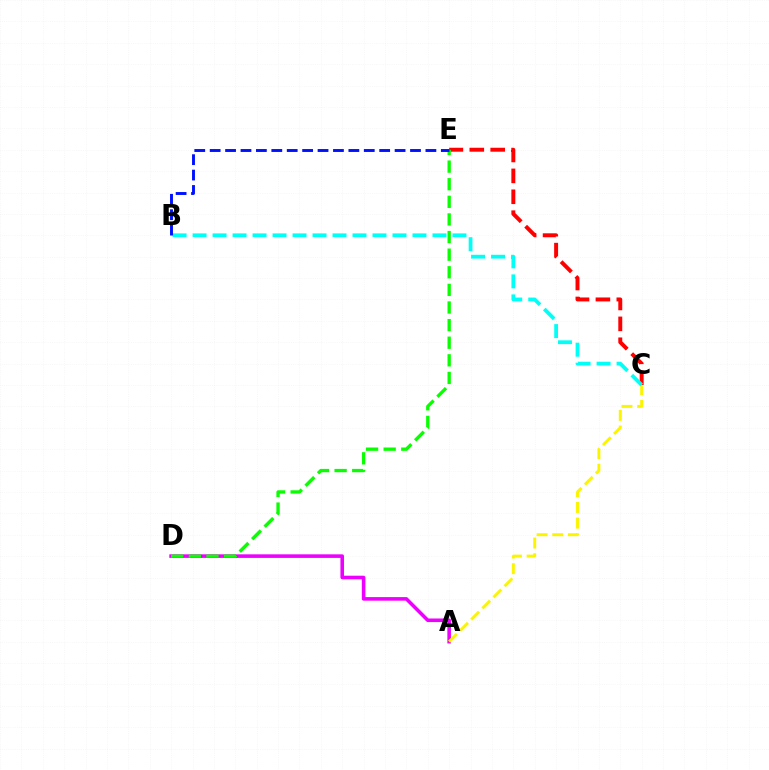{('A', 'D'): [{'color': '#ee00ff', 'line_style': 'solid', 'thickness': 2.58}], ('C', 'E'): [{'color': '#ff0000', 'line_style': 'dashed', 'thickness': 2.84}], ('A', 'C'): [{'color': '#fcf500', 'line_style': 'dashed', 'thickness': 2.13}], ('B', 'C'): [{'color': '#00fff6', 'line_style': 'dashed', 'thickness': 2.72}], ('D', 'E'): [{'color': '#08ff00', 'line_style': 'dashed', 'thickness': 2.39}], ('B', 'E'): [{'color': '#0010ff', 'line_style': 'dashed', 'thickness': 2.09}]}